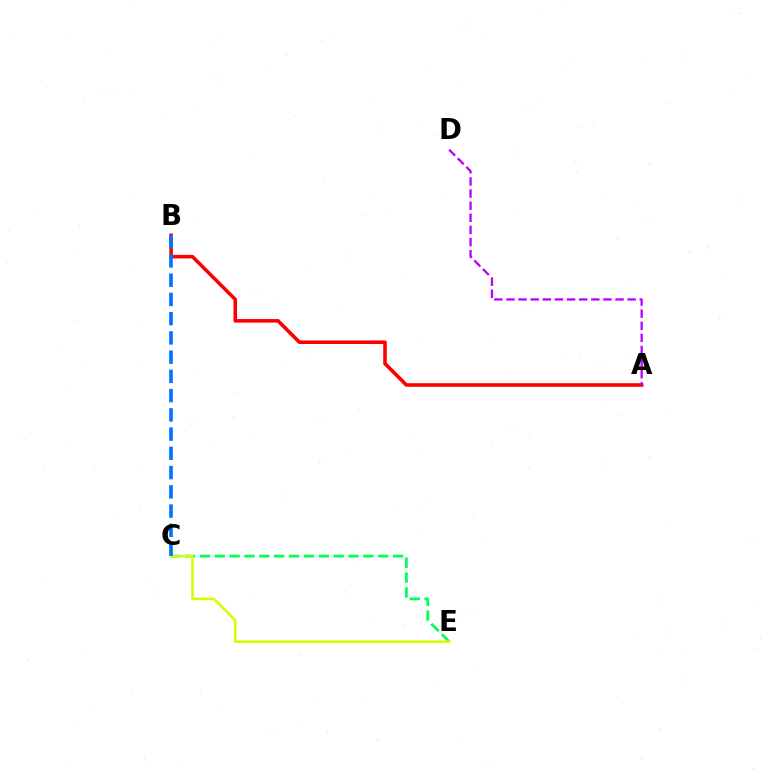{('C', 'E'): [{'color': '#00ff5c', 'line_style': 'dashed', 'thickness': 2.02}, {'color': '#d1ff00', 'line_style': 'solid', 'thickness': 1.84}], ('A', 'B'): [{'color': '#ff0000', 'line_style': 'solid', 'thickness': 2.58}], ('A', 'D'): [{'color': '#b900ff', 'line_style': 'dashed', 'thickness': 1.65}], ('B', 'C'): [{'color': '#0074ff', 'line_style': 'dashed', 'thickness': 2.61}]}